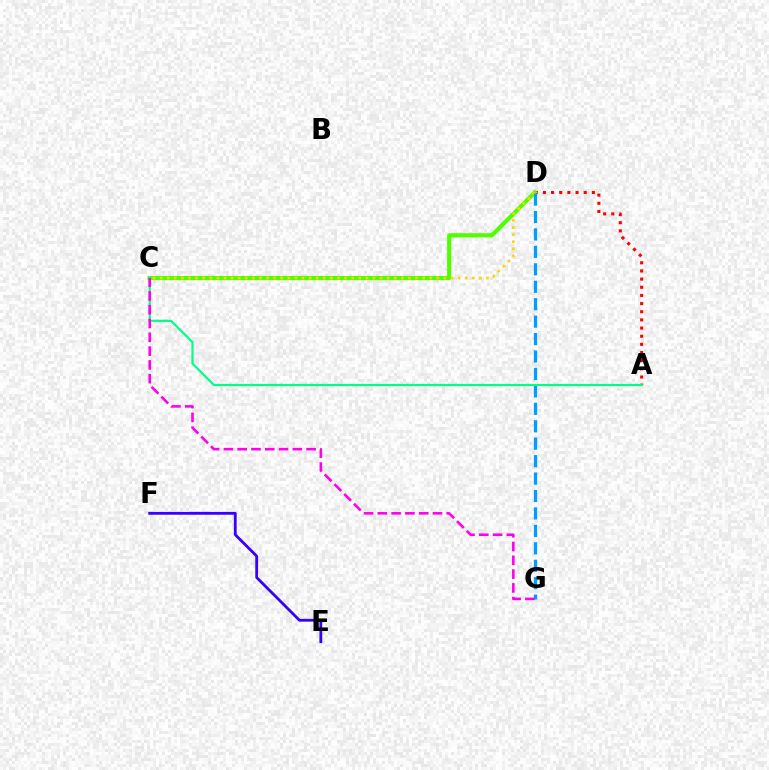{('A', 'D'): [{'color': '#ff0000', 'line_style': 'dotted', 'thickness': 2.22}], ('C', 'D'): [{'color': '#4fff00', 'line_style': 'solid', 'thickness': 2.97}, {'color': '#ffd500', 'line_style': 'dotted', 'thickness': 1.93}], ('D', 'G'): [{'color': '#009eff', 'line_style': 'dashed', 'thickness': 2.37}], ('E', 'F'): [{'color': '#3700ff', 'line_style': 'solid', 'thickness': 2.01}], ('A', 'C'): [{'color': '#00ff86', 'line_style': 'solid', 'thickness': 1.56}], ('C', 'G'): [{'color': '#ff00ed', 'line_style': 'dashed', 'thickness': 1.87}]}